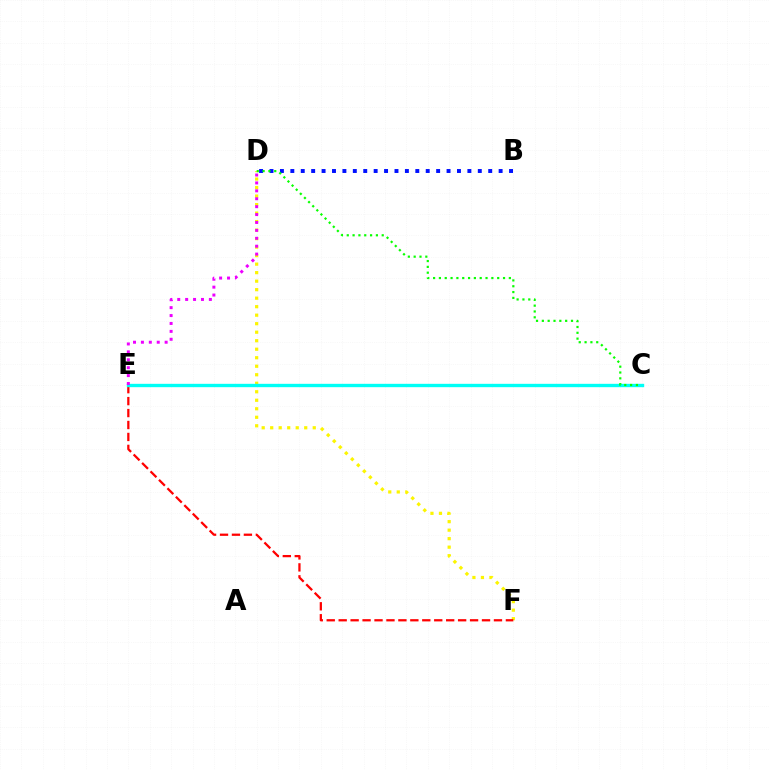{('D', 'F'): [{'color': '#fcf500', 'line_style': 'dotted', 'thickness': 2.31}], ('E', 'F'): [{'color': '#ff0000', 'line_style': 'dashed', 'thickness': 1.62}], ('C', 'E'): [{'color': '#00fff6', 'line_style': 'solid', 'thickness': 2.42}], ('B', 'D'): [{'color': '#0010ff', 'line_style': 'dotted', 'thickness': 2.83}], ('D', 'E'): [{'color': '#ee00ff', 'line_style': 'dotted', 'thickness': 2.15}], ('C', 'D'): [{'color': '#08ff00', 'line_style': 'dotted', 'thickness': 1.58}]}